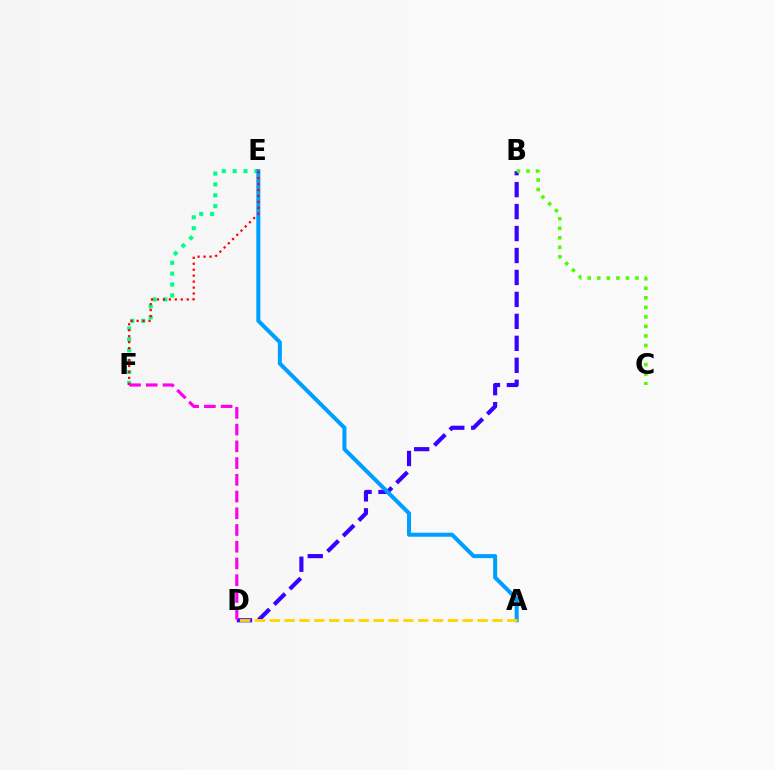{('B', 'D'): [{'color': '#3700ff', 'line_style': 'dashed', 'thickness': 2.98}], ('B', 'C'): [{'color': '#4fff00', 'line_style': 'dotted', 'thickness': 2.59}], ('E', 'F'): [{'color': '#00ff86', 'line_style': 'dotted', 'thickness': 2.96}, {'color': '#ff0000', 'line_style': 'dotted', 'thickness': 1.62}], ('A', 'E'): [{'color': '#009eff', 'line_style': 'solid', 'thickness': 2.9}], ('A', 'D'): [{'color': '#ffd500', 'line_style': 'dashed', 'thickness': 2.02}], ('D', 'F'): [{'color': '#ff00ed', 'line_style': 'dashed', 'thickness': 2.27}]}